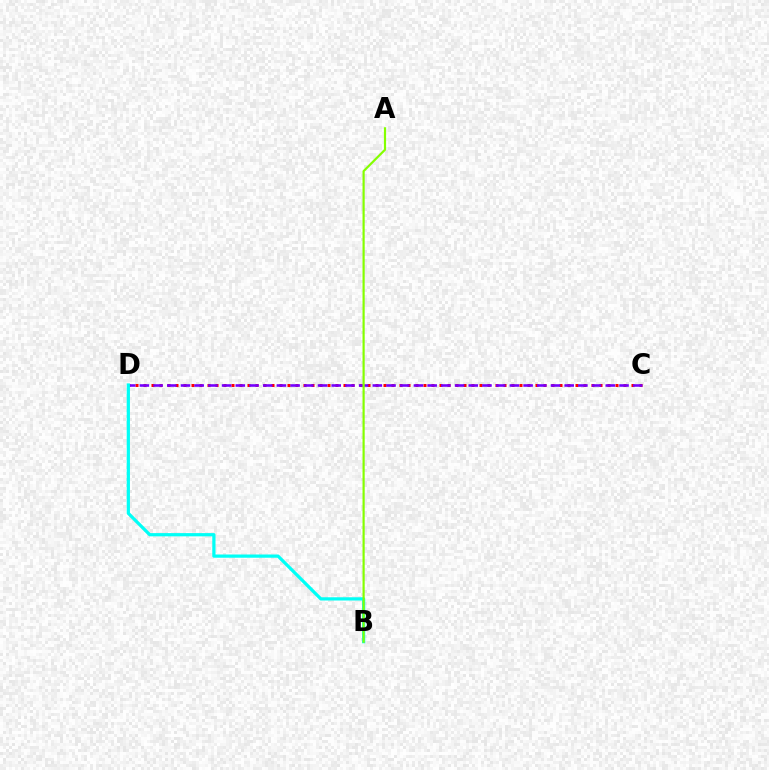{('C', 'D'): [{'color': '#ff0000', 'line_style': 'dotted', 'thickness': 2.17}, {'color': '#7200ff', 'line_style': 'dashed', 'thickness': 1.86}], ('B', 'D'): [{'color': '#00fff6', 'line_style': 'solid', 'thickness': 2.33}], ('A', 'B'): [{'color': '#84ff00', 'line_style': 'solid', 'thickness': 1.57}]}